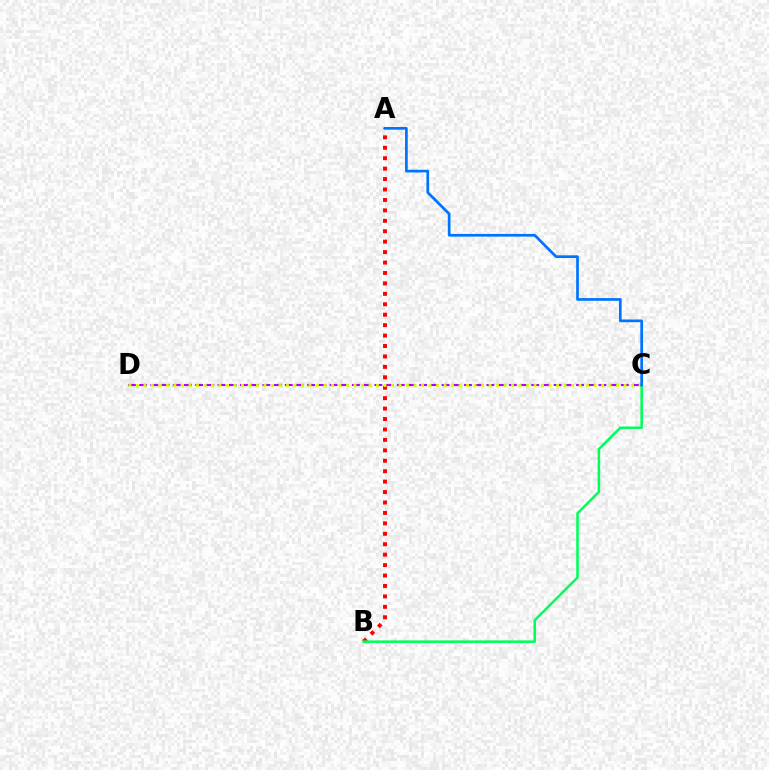{('A', 'B'): [{'color': '#ff0000', 'line_style': 'dotted', 'thickness': 2.83}], ('C', 'D'): [{'color': '#b900ff', 'line_style': 'dashed', 'thickness': 1.52}, {'color': '#d1ff00', 'line_style': 'dotted', 'thickness': 2.04}], ('B', 'C'): [{'color': '#00ff5c', 'line_style': 'solid', 'thickness': 1.84}], ('A', 'C'): [{'color': '#0074ff', 'line_style': 'solid', 'thickness': 1.95}]}